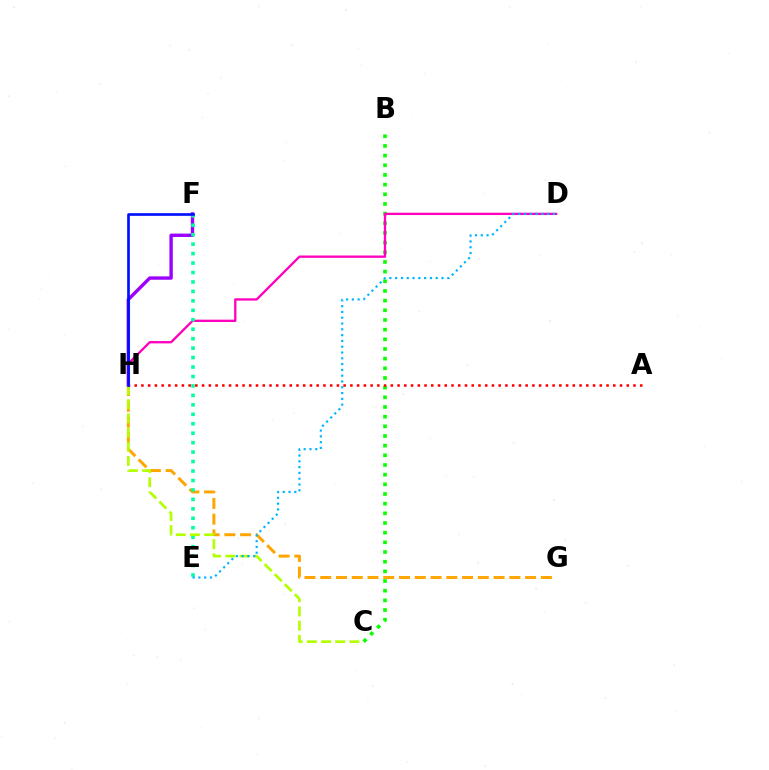{('G', 'H'): [{'color': '#ffa500', 'line_style': 'dashed', 'thickness': 2.14}], ('B', 'C'): [{'color': '#08ff00', 'line_style': 'dotted', 'thickness': 2.63}], ('F', 'H'): [{'color': '#9b00ff', 'line_style': 'solid', 'thickness': 2.44}, {'color': '#0010ff', 'line_style': 'solid', 'thickness': 1.92}], ('D', 'H'): [{'color': '#ff00bd', 'line_style': 'solid', 'thickness': 1.67}], ('E', 'F'): [{'color': '#00ff9d', 'line_style': 'dotted', 'thickness': 2.57}], ('C', 'H'): [{'color': '#b3ff00', 'line_style': 'dashed', 'thickness': 1.93}], ('D', 'E'): [{'color': '#00b5ff', 'line_style': 'dotted', 'thickness': 1.57}], ('A', 'H'): [{'color': '#ff0000', 'line_style': 'dotted', 'thickness': 1.83}]}